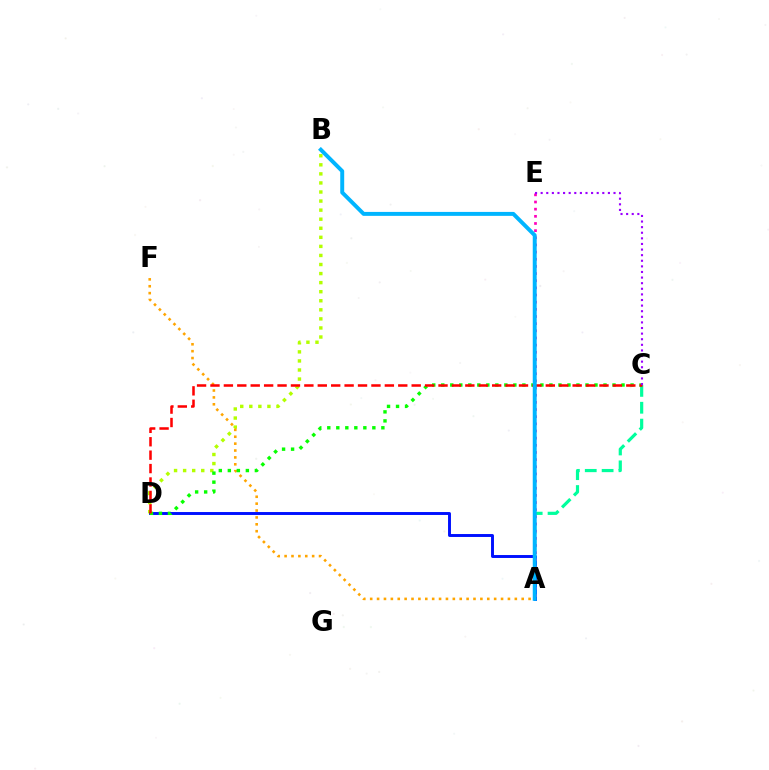{('A', 'C'): [{'color': '#00ff9d', 'line_style': 'dashed', 'thickness': 2.29}], ('B', 'D'): [{'color': '#b3ff00', 'line_style': 'dotted', 'thickness': 2.46}], ('A', 'F'): [{'color': '#ffa500', 'line_style': 'dotted', 'thickness': 1.87}], ('A', 'D'): [{'color': '#0010ff', 'line_style': 'solid', 'thickness': 2.11}], ('C', 'D'): [{'color': '#08ff00', 'line_style': 'dotted', 'thickness': 2.45}, {'color': '#ff0000', 'line_style': 'dashed', 'thickness': 1.82}], ('A', 'E'): [{'color': '#ff00bd', 'line_style': 'dotted', 'thickness': 1.94}], ('C', 'E'): [{'color': '#9b00ff', 'line_style': 'dotted', 'thickness': 1.52}], ('A', 'B'): [{'color': '#00b5ff', 'line_style': 'solid', 'thickness': 2.84}]}